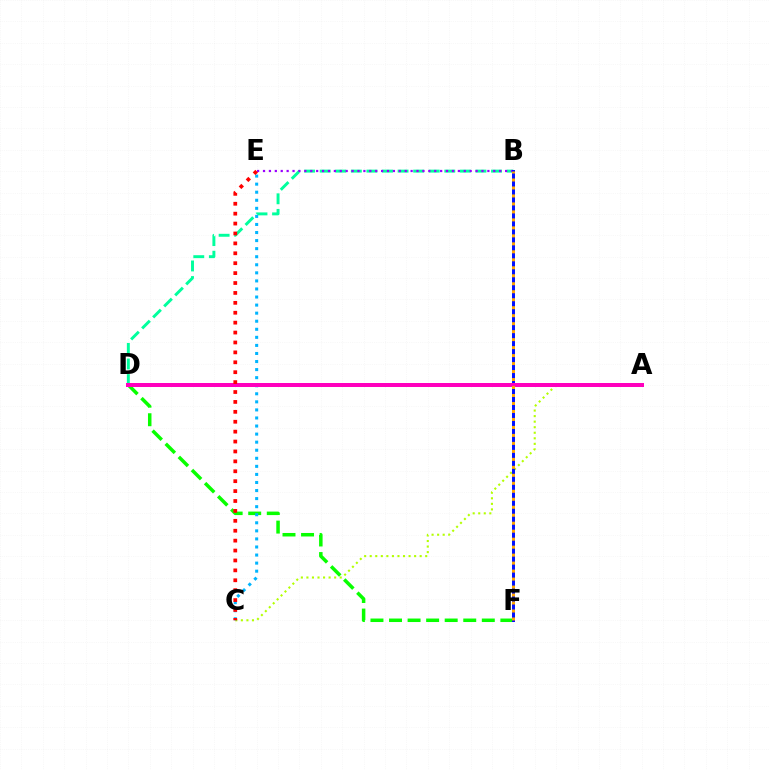{('B', 'D'): [{'color': '#00ff9d', 'line_style': 'dashed', 'thickness': 2.12}], ('A', 'C'): [{'color': '#b3ff00', 'line_style': 'dotted', 'thickness': 1.51}], ('D', 'F'): [{'color': '#08ff00', 'line_style': 'dashed', 'thickness': 2.52}], ('B', 'E'): [{'color': '#9b00ff', 'line_style': 'dotted', 'thickness': 1.6}], ('B', 'F'): [{'color': '#0010ff', 'line_style': 'solid', 'thickness': 2.14}, {'color': '#ffa500', 'line_style': 'dotted', 'thickness': 2.17}], ('C', 'E'): [{'color': '#00b5ff', 'line_style': 'dotted', 'thickness': 2.19}, {'color': '#ff0000', 'line_style': 'dotted', 'thickness': 2.69}], ('A', 'D'): [{'color': '#ff00bd', 'line_style': 'solid', 'thickness': 2.87}]}